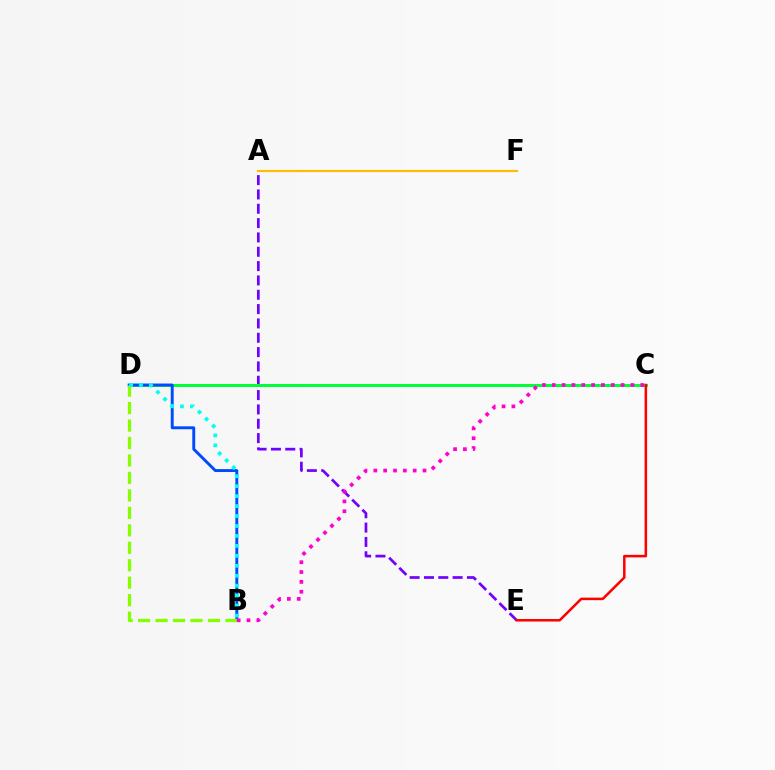{('A', 'E'): [{'color': '#7200ff', 'line_style': 'dashed', 'thickness': 1.95}], ('C', 'D'): [{'color': '#00ff39', 'line_style': 'solid', 'thickness': 2.16}], ('C', 'E'): [{'color': '#ff0000', 'line_style': 'solid', 'thickness': 1.81}], ('B', 'D'): [{'color': '#004bff', 'line_style': 'solid', 'thickness': 2.11}, {'color': '#84ff00', 'line_style': 'dashed', 'thickness': 2.37}, {'color': '#00fff6', 'line_style': 'dotted', 'thickness': 2.7}], ('A', 'F'): [{'color': '#ffbd00', 'line_style': 'solid', 'thickness': 1.54}], ('B', 'C'): [{'color': '#ff00cf', 'line_style': 'dotted', 'thickness': 2.67}]}